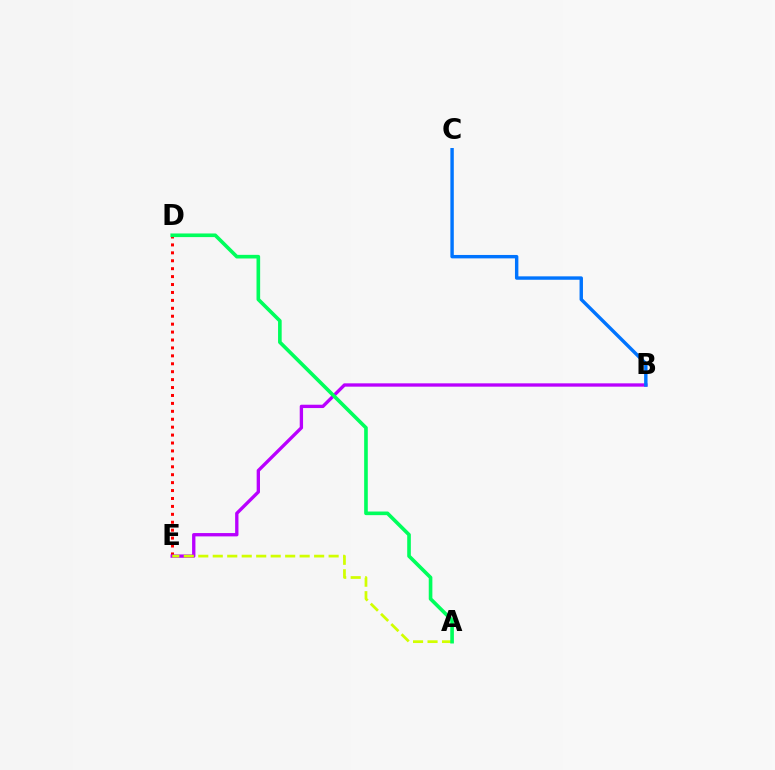{('D', 'E'): [{'color': '#ff0000', 'line_style': 'dotted', 'thickness': 2.15}], ('B', 'E'): [{'color': '#b900ff', 'line_style': 'solid', 'thickness': 2.4}], ('A', 'E'): [{'color': '#d1ff00', 'line_style': 'dashed', 'thickness': 1.97}], ('B', 'C'): [{'color': '#0074ff', 'line_style': 'solid', 'thickness': 2.46}], ('A', 'D'): [{'color': '#00ff5c', 'line_style': 'solid', 'thickness': 2.61}]}